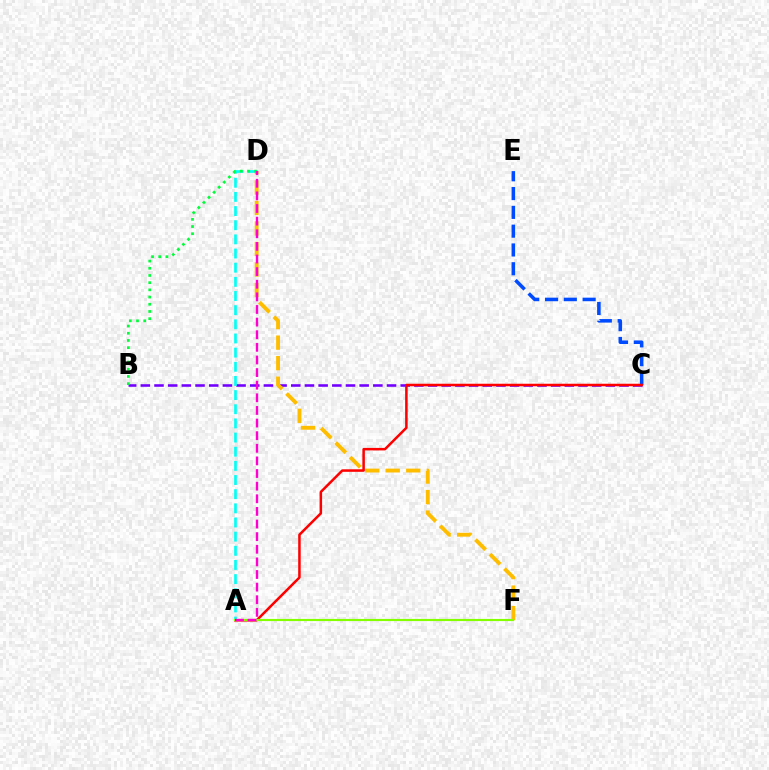{('B', 'C'): [{'color': '#7200ff', 'line_style': 'dashed', 'thickness': 1.86}], ('C', 'E'): [{'color': '#004bff', 'line_style': 'dashed', 'thickness': 2.55}], ('D', 'F'): [{'color': '#ffbd00', 'line_style': 'dashed', 'thickness': 2.79}], ('A', 'D'): [{'color': '#00fff6', 'line_style': 'dashed', 'thickness': 1.92}, {'color': '#ff00cf', 'line_style': 'dashed', 'thickness': 1.71}], ('B', 'D'): [{'color': '#00ff39', 'line_style': 'dotted', 'thickness': 1.96}], ('A', 'C'): [{'color': '#ff0000', 'line_style': 'solid', 'thickness': 1.81}], ('A', 'F'): [{'color': '#84ff00', 'line_style': 'solid', 'thickness': 1.55}]}